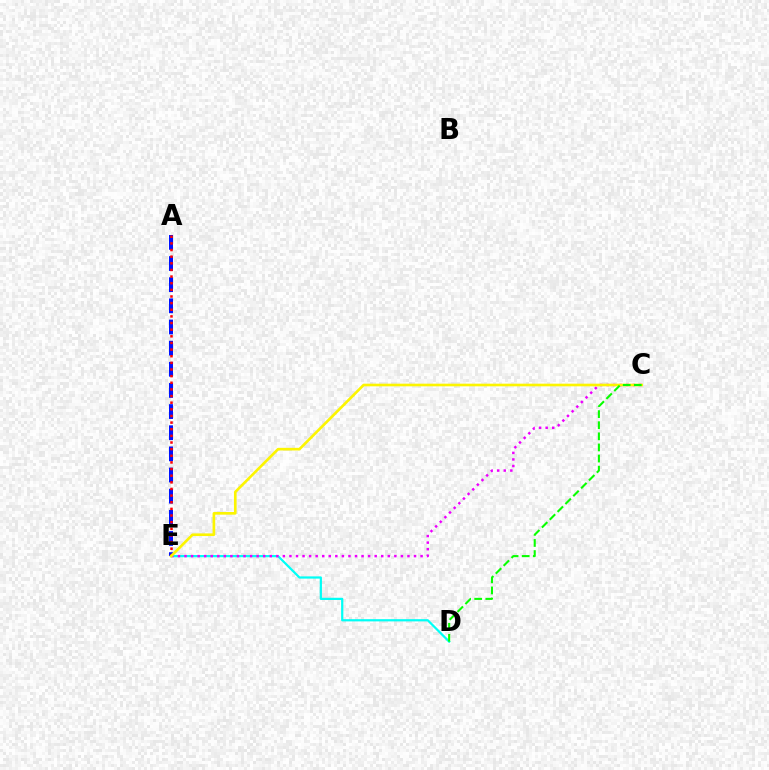{('D', 'E'): [{'color': '#00fff6', 'line_style': 'solid', 'thickness': 1.6}], ('A', 'E'): [{'color': '#0010ff', 'line_style': 'dashed', 'thickness': 2.87}, {'color': '#ff0000', 'line_style': 'dotted', 'thickness': 1.8}], ('C', 'E'): [{'color': '#ee00ff', 'line_style': 'dotted', 'thickness': 1.78}, {'color': '#fcf500', 'line_style': 'solid', 'thickness': 1.91}], ('C', 'D'): [{'color': '#08ff00', 'line_style': 'dashed', 'thickness': 1.51}]}